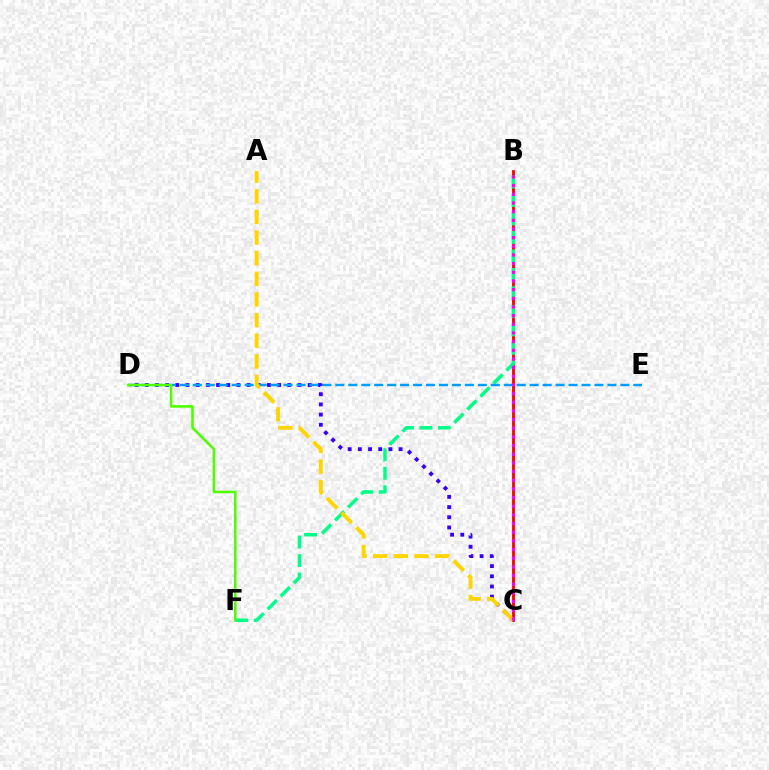{('B', 'C'): [{'color': '#ff0000', 'line_style': 'solid', 'thickness': 2.04}, {'color': '#ff00ed', 'line_style': 'dotted', 'thickness': 2.35}], ('C', 'D'): [{'color': '#3700ff', 'line_style': 'dotted', 'thickness': 2.77}], ('B', 'F'): [{'color': '#00ff86', 'line_style': 'dashed', 'thickness': 2.51}], ('D', 'E'): [{'color': '#009eff', 'line_style': 'dashed', 'thickness': 1.76}], ('A', 'C'): [{'color': '#ffd500', 'line_style': 'dashed', 'thickness': 2.8}], ('D', 'F'): [{'color': '#4fff00', 'line_style': 'solid', 'thickness': 1.84}]}